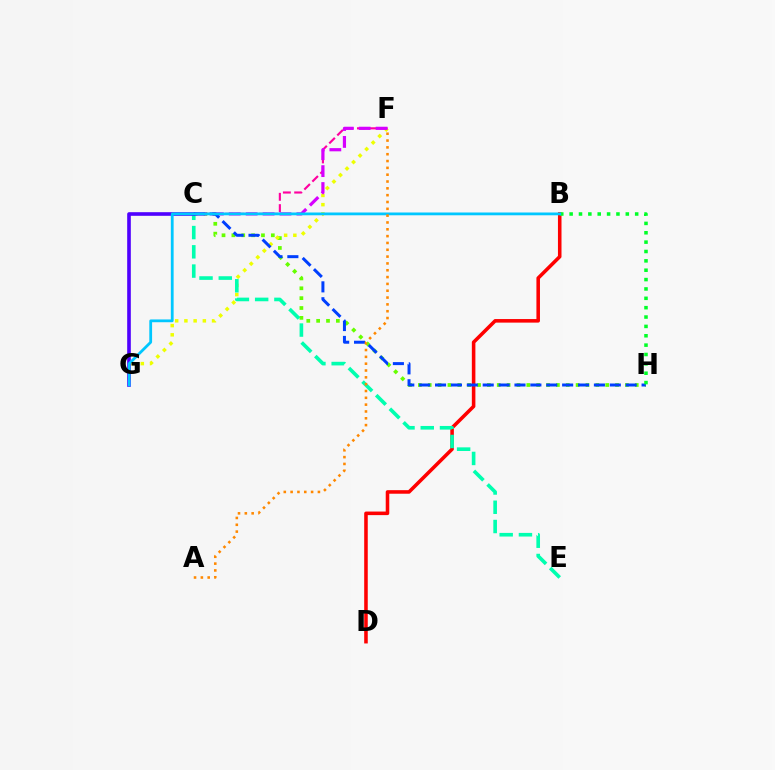{('C', 'H'): [{'color': '#66ff00', 'line_style': 'dotted', 'thickness': 2.68}, {'color': '#003fff', 'line_style': 'dashed', 'thickness': 2.16}], ('F', 'G'): [{'color': '#eeff00', 'line_style': 'dotted', 'thickness': 2.51}], ('B', 'D'): [{'color': '#ff0000', 'line_style': 'solid', 'thickness': 2.56}], ('C', 'E'): [{'color': '#00ffaf', 'line_style': 'dashed', 'thickness': 2.62}], ('C', 'F'): [{'color': '#ff00a0', 'line_style': 'dashed', 'thickness': 1.54}, {'color': '#d600ff', 'line_style': 'dashed', 'thickness': 2.3}], ('C', 'G'): [{'color': '#4f00ff', 'line_style': 'solid', 'thickness': 2.61}], ('B', 'H'): [{'color': '#00ff27', 'line_style': 'dotted', 'thickness': 2.54}], ('B', 'G'): [{'color': '#00c7ff', 'line_style': 'solid', 'thickness': 2.01}], ('A', 'F'): [{'color': '#ff8800', 'line_style': 'dotted', 'thickness': 1.85}]}